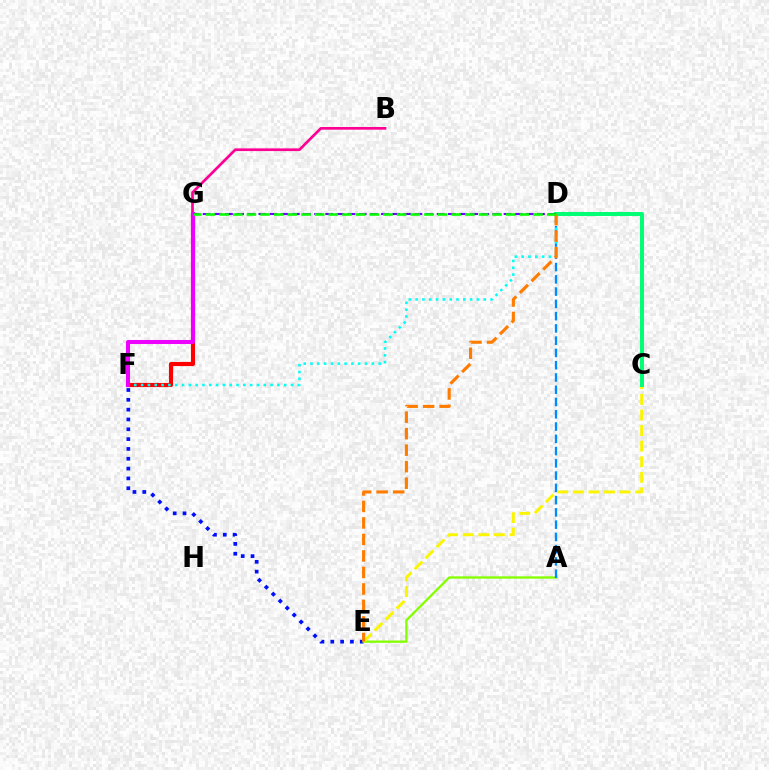{('E', 'F'): [{'color': '#0010ff', 'line_style': 'dotted', 'thickness': 2.67}], ('F', 'G'): [{'color': '#ff0000', 'line_style': 'solid', 'thickness': 2.96}, {'color': '#ee00ff', 'line_style': 'solid', 'thickness': 2.91}], ('A', 'E'): [{'color': '#84ff00', 'line_style': 'solid', 'thickness': 1.67}], ('B', 'G'): [{'color': '#ff0094', 'line_style': 'solid', 'thickness': 1.94}], ('C', 'E'): [{'color': '#fcf500', 'line_style': 'dashed', 'thickness': 2.12}], ('A', 'D'): [{'color': '#008cff', 'line_style': 'dashed', 'thickness': 1.67}], ('D', 'F'): [{'color': '#00fff6', 'line_style': 'dotted', 'thickness': 1.85}], ('C', 'D'): [{'color': '#00ff74', 'line_style': 'solid', 'thickness': 2.86}], ('D', 'E'): [{'color': '#ff7c00', 'line_style': 'dashed', 'thickness': 2.24}], ('D', 'G'): [{'color': '#7200ff', 'line_style': 'dashed', 'thickness': 1.51}, {'color': '#08ff00', 'line_style': 'dashed', 'thickness': 1.85}]}